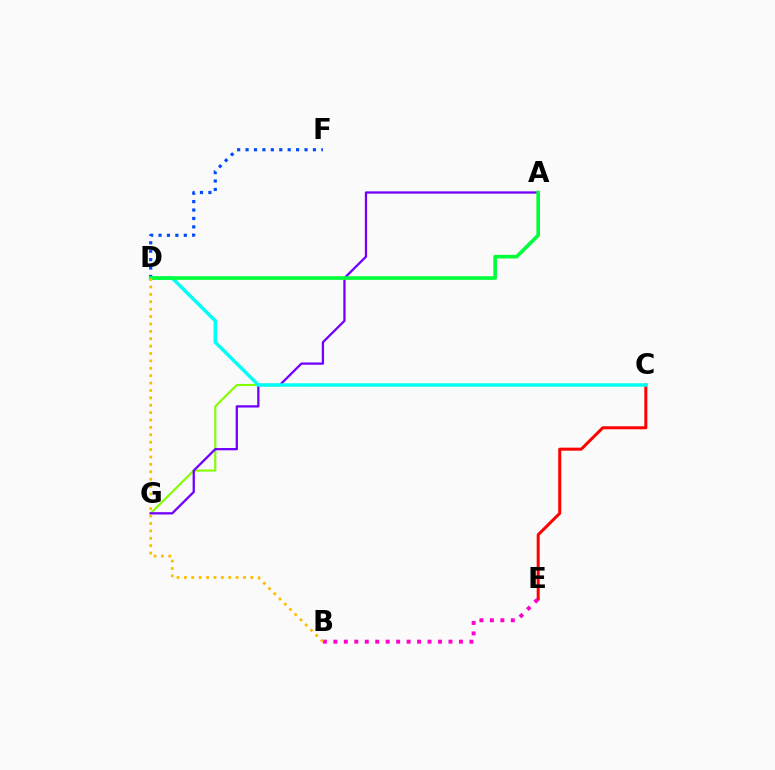{('C', 'E'): [{'color': '#ff0000', 'line_style': 'solid', 'thickness': 2.16}], ('B', 'E'): [{'color': '#ff00cf', 'line_style': 'dotted', 'thickness': 2.84}], ('C', 'G'): [{'color': '#84ff00', 'line_style': 'solid', 'thickness': 1.54}], ('A', 'G'): [{'color': '#7200ff', 'line_style': 'solid', 'thickness': 1.64}], ('D', 'F'): [{'color': '#004bff', 'line_style': 'dotted', 'thickness': 2.29}], ('C', 'D'): [{'color': '#00fff6', 'line_style': 'solid', 'thickness': 2.49}], ('A', 'D'): [{'color': '#00ff39', 'line_style': 'solid', 'thickness': 2.61}], ('B', 'D'): [{'color': '#ffbd00', 'line_style': 'dotted', 'thickness': 2.01}]}